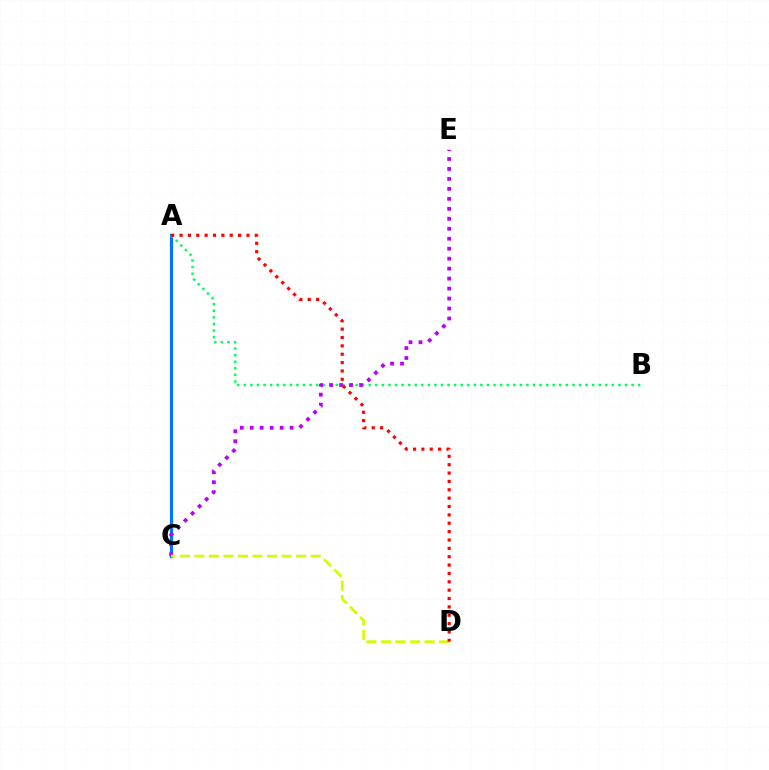{('A', 'C'): [{'color': '#0074ff', 'line_style': 'solid', 'thickness': 2.29}], ('A', 'B'): [{'color': '#00ff5c', 'line_style': 'dotted', 'thickness': 1.79}], ('C', 'E'): [{'color': '#b900ff', 'line_style': 'dotted', 'thickness': 2.71}], ('C', 'D'): [{'color': '#d1ff00', 'line_style': 'dashed', 'thickness': 1.97}], ('A', 'D'): [{'color': '#ff0000', 'line_style': 'dotted', 'thickness': 2.27}]}